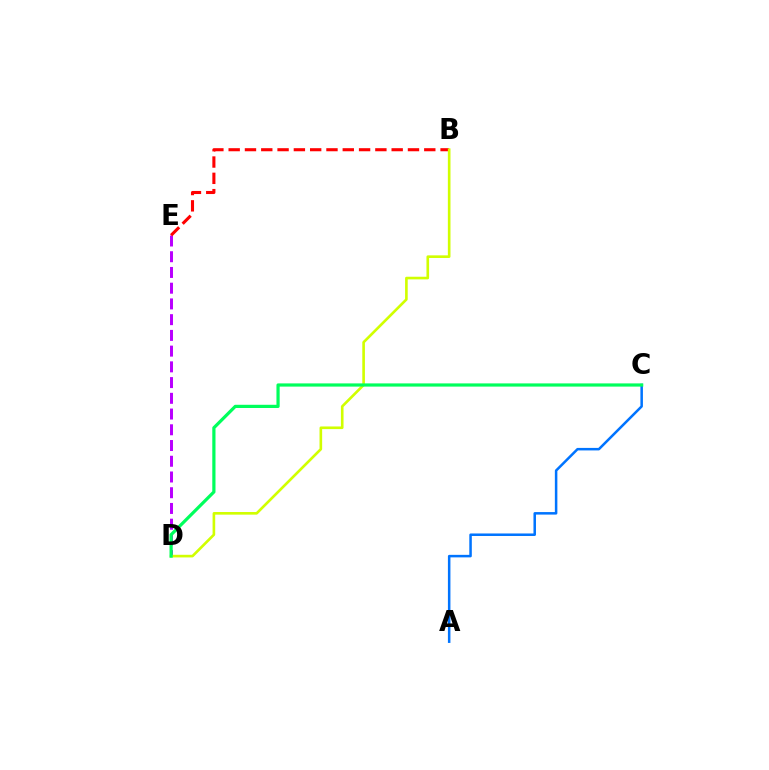{('A', 'C'): [{'color': '#0074ff', 'line_style': 'solid', 'thickness': 1.81}], ('D', 'E'): [{'color': '#b900ff', 'line_style': 'dashed', 'thickness': 2.14}], ('B', 'E'): [{'color': '#ff0000', 'line_style': 'dashed', 'thickness': 2.21}], ('B', 'D'): [{'color': '#d1ff00', 'line_style': 'solid', 'thickness': 1.9}], ('C', 'D'): [{'color': '#00ff5c', 'line_style': 'solid', 'thickness': 2.31}]}